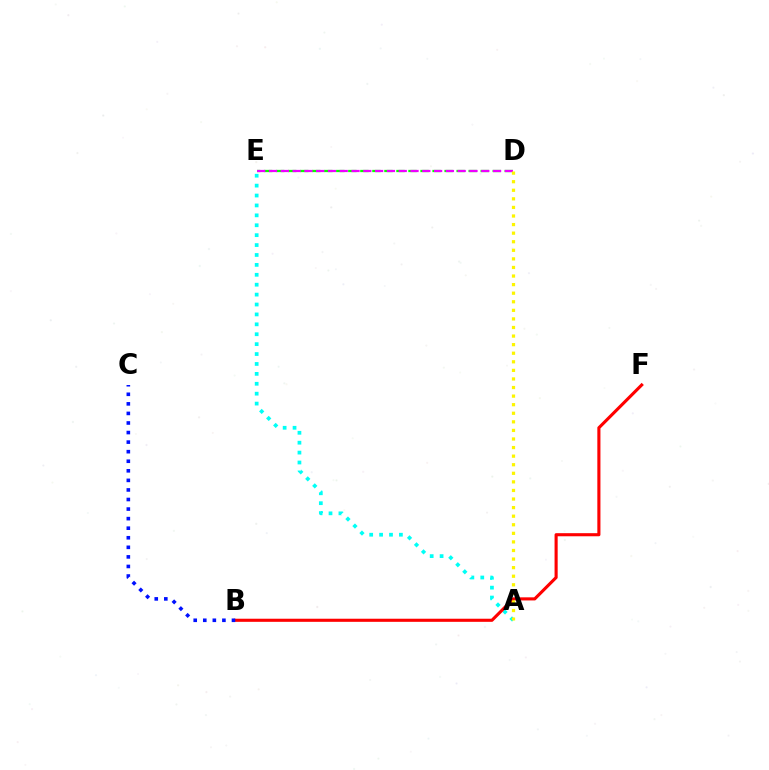{('D', 'E'): [{'color': '#08ff00', 'line_style': 'dashed', 'thickness': 1.63}, {'color': '#ee00ff', 'line_style': 'dashed', 'thickness': 1.6}], ('A', 'E'): [{'color': '#00fff6', 'line_style': 'dotted', 'thickness': 2.69}], ('B', 'F'): [{'color': '#ff0000', 'line_style': 'solid', 'thickness': 2.23}], ('B', 'C'): [{'color': '#0010ff', 'line_style': 'dotted', 'thickness': 2.6}], ('A', 'D'): [{'color': '#fcf500', 'line_style': 'dotted', 'thickness': 2.33}]}